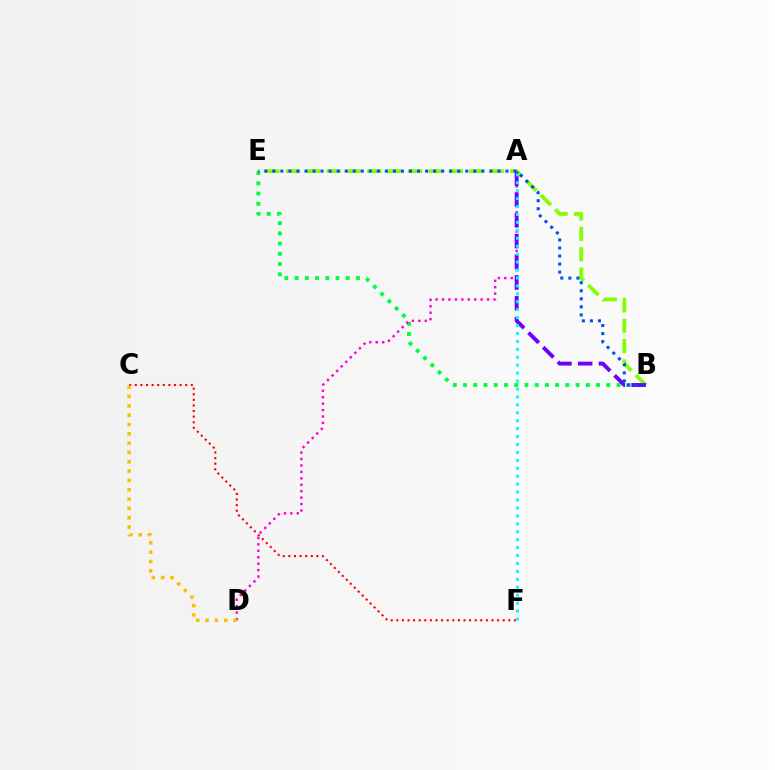{('B', 'E'): [{'color': '#84ff00', 'line_style': 'dashed', 'thickness': 2.77}, {'color': '#00ff39', 'line_style': 'dotted', 'thickness': 2.78}, {'color': '#004bff', 'line_style': 'dotted', 'thickness': 2.18}], ('C', 'F'): [{'color': '#ff0000', 'line_style': 'dotted', 'thickness': 1.52}], ('A', 'D'): [{'color': '#ff00cf', 'line_style': 'dotted', 'thickness': 1.75}], ('A', 'B'): [{'color': '#7200ff', 'line_style': 'dashed', 'thickness': 2.82}], ('A', 'F'): [{'color': '#00fff6', 'line_style': 'dotted', 'thickness': 2.15}], ('C', 'D'): [{'color': '#ffbd00', 'line_style': 'dotted', 'thickness': 2.53}]}